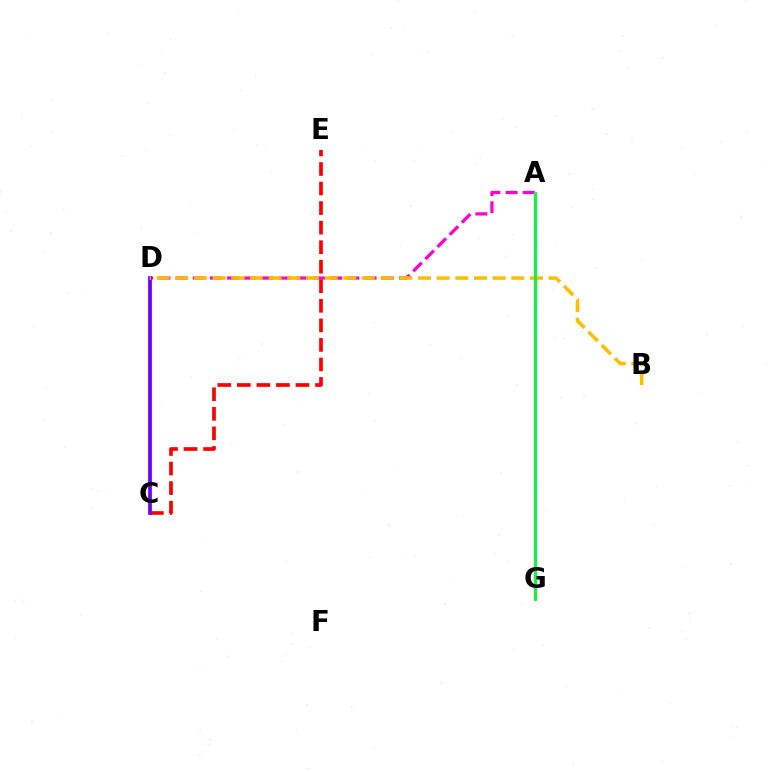{('A', 'D'): [{'color': '#ff00cf', 'line_style': 'dashed', 'thickness': 2.33}], ('A', 'G'): [{'color': '#004bff', 'line_style': 'dotted', 'thickness': 2.03}, {'color': '#00fff6', 'line_style': 'dotted', 'thickness': 2.02}, {'color': '#84ff00', 'line_style': 'solid', 'thickness': 1.61}, {'color': '#00ff39', 'line_style': 'solid', 'thickness': 2.1}], ('C', 'E'): [{'color': '#ff0000', 'line_style': 'dashed', 'thickness': 2.66}], ('C', 'D'): [{'color': '#7200ff', 'line_style': 'solid', 'thickness': 2.7}], ('B', 'D'): [{'color': '#ffbd00', 'line_style': 'dashed', 'thickness': 2.54}]}